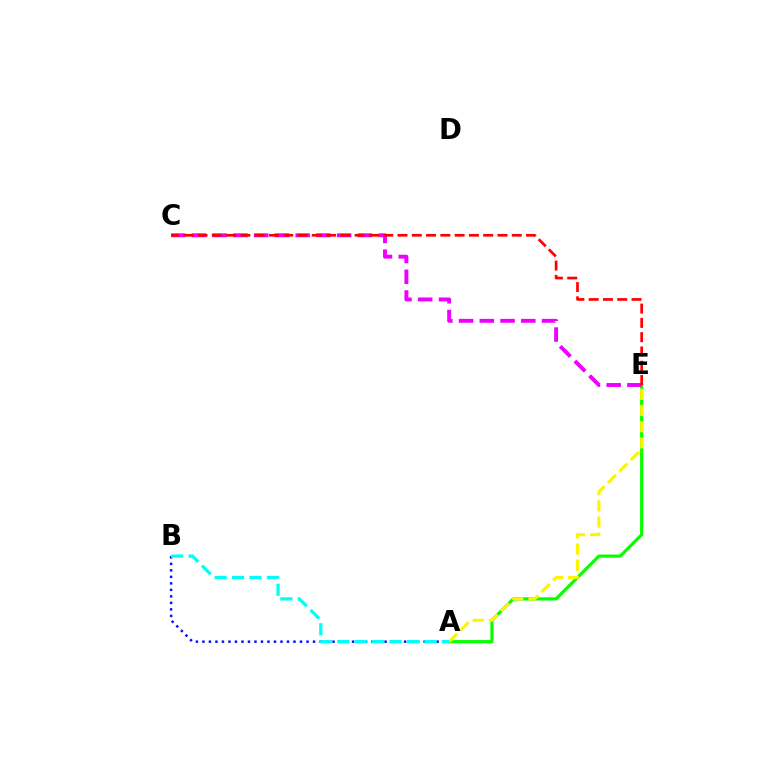{('A', 'E'): [{'color': '#08ff00', 'line_style': 'solid', 'thickness': 2.3}, {'color': '#fcf500', 'line_style': 'dashed', 'thickness': 2.19}], ('A', 'B'): [{'color': '#0010ff', 'line_style': 'dotted', 'thickness': 1.77}, {'color': '#00fff6', 'line_style': 'dashed', 'thickness': 2.37}], ('C', 'E'): [{'color': '#ee00ff', 'line_style': 'dashed', 'thickness': 2.82}, {'color': '#ff0000', 'line_style': 'dashed', 'thickness': 1.94}]}